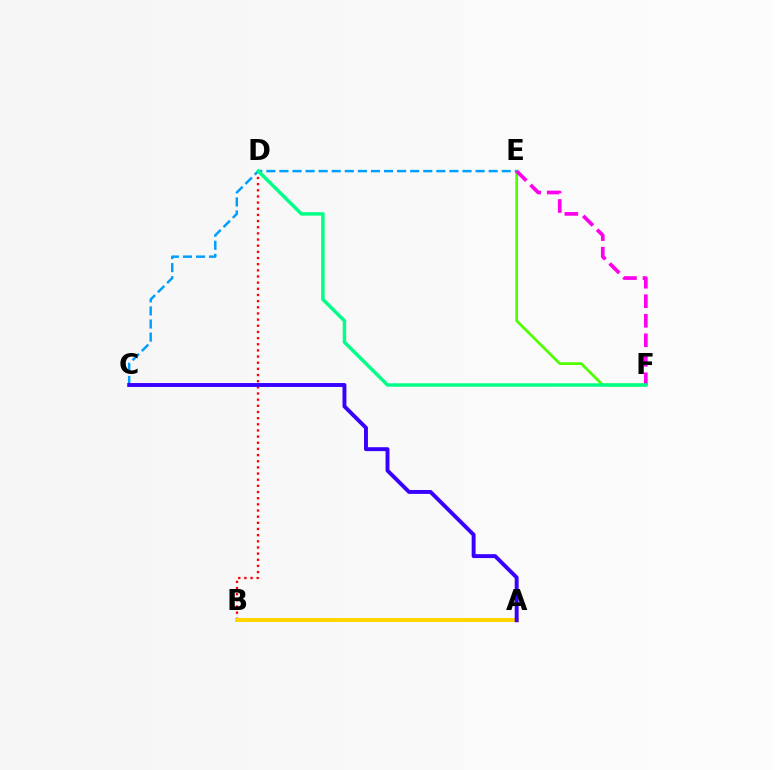{('B', 'D'): [{'color': '#ff0000', 'line_style': 'dotted', 'thickness': 1.67}], ('E', 'F'): [{'color': '#4fff00', 'line_style': 'solid', 'thickness': 1.96}, {'color': '#ff00ed', 'line_style': 'dashed', 'thickness': 2.65}], ('C', 'E'): [{'color': '#009eff', 'line_style': 'dashed', 'thickness': 1.78}], ('A', 'B'): [{'color': '#ffd500', 'line_style': 'solid', 'thickness': 2.84}], ('D', 'F'): [{'color': '#00ff86', 'line_style': 'solid', 'thickness': 2.48}], ('A', 'C'): [{'color': '#3700ff', 'line_style': 'solid', 'thickness': 2.81}]}